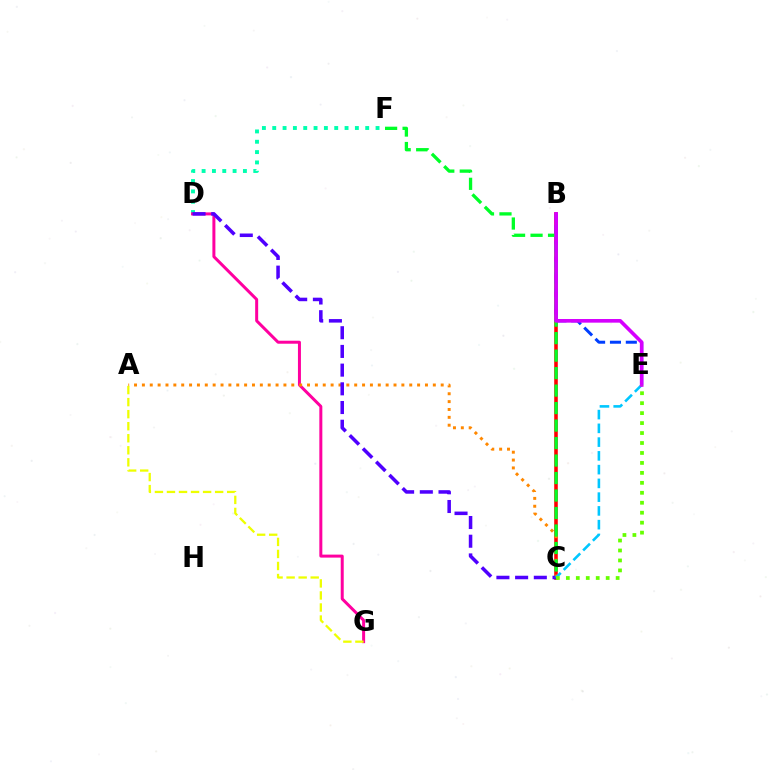{('B', 'C'): [{'color': '#ff0000', 'line_style': 'solid', 'thickness': 2.57}], ('D', 'F'): [{'color': '#00ffaf', 'line_style': 'dotted', 'thickness': 2.81}], ('B', 'E'): [{'color': '#003fff', 'line_style': 'dashed', 'thickness': 2.15}, {'color': '#d600ff', 'line_style': 'solid', 'thickness': 2.62}], ('D', 'G'): [{'color': '#ff00a0', 'line_style': 'solid', 'thickness': 2.16}], ('A', 'C'): [{'color': '#ff8800', 'line_style': 'dotted', 'thickness': 2.14}], ('C', 'D'): [{'color': '#4f00ff', 'line_style': 'dashed', 'thickness': 2.54}], ('C', 'E'): [{'color': '#00c7ff', 'line_style': 'dashed', 'thickness': 1.87}, {'color': '#66ff00', 'line_style': 'dotted', 'thickness': 2.71}], ('C', 'F'): [{'color': '#00ff27', 'line_style': 'dashed', 'thickness': 2.38}], ('A', 'G'): [{'color': '#eeff00', 'line_style': 'dashed', 'thickness': 1.64}]}